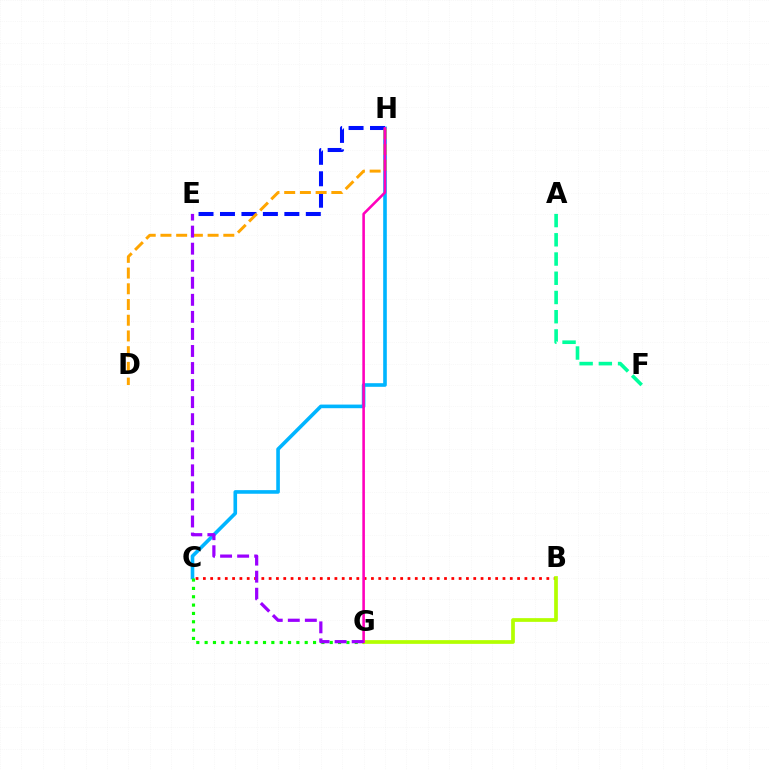{('B', 'C'): [{'color': '#ff0000', 'line_style': 'dotted', 'thickness': 1.99}], ('C', 'H'): [{'color': '#00b5ff', 'line_style': 'solid', 'thickness': 2.61}], ('E', 'H'): [{'color': '#0010ff', 'line_style': 'dashed', 'thickness': 2.91}], ('C', 'G'): [{'color': '#08ff00', 'line_style': 'dotted', 'thickness': 2.27}], ('D', 'H'): [{'color': '#ffa500', 'line_style': 'dashed', 'thickness': 2.14}], ('B', 'G'): [{'color': '#b3ff00', 'line_style': 'solid', 'thickness': 2.68}], ('G', 'H'): [{'color': '#ff00bd', 'line_style': 'solid', 'thickness': 1.86}], ('A', 'F'): [{'color': '#00ff9d', 'line_style': 'dashed', 'thickness': 2.61}], ('E', 'G'): [{'color': '#9b00ff', 'line_style': 'dashed', 'thickness': 2.32}]}